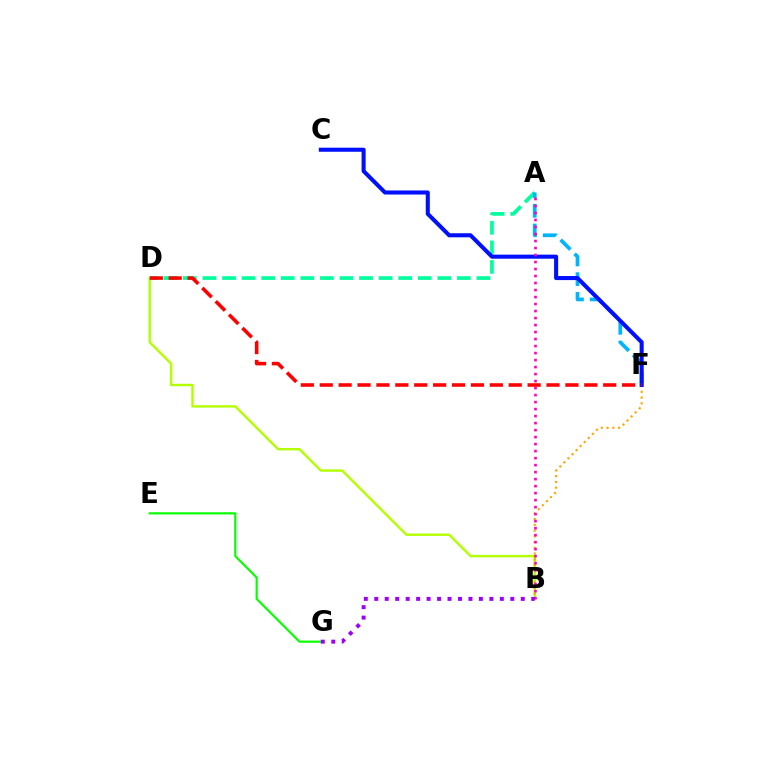{('B', 'D'): [{'color': '#b3ff00', 'line_style': 'solid', 'thickness': 1.74}], ('A', 'D'): [{'color': '#00ff9d', 'line_style': 'dashed', 'thickness': 2.66}], ('A', 'F'): [{'color': '#00b5ff', 'line_style': 'dashed', 'thickness': 2.68}], ('B', 'F'): [{'color': '#ffa500', 'line_style': 'dotted', 'thickness': 1.56}], ('C', 'F'): [{'color': '#0010ff', 'line_style': 'solid', 'thickness': 2.92}], ('E', 'G'): [{'color': '#08ff00', 'line_style': 'solid', 'thickness': 1.56}], ('A', 'B'): [{'color': '#ff00bd', 'line_style': 'dotted', 'thickness': 1.9}], ('D', 'F'): [{'color': '#ff0000', 'line_style': 'dashed', 'thickness': 2.57}], ('B', 'G'): [{'color': '#9b00ff', 'line_style': 'dotted', 'thickness': 2.84}]}